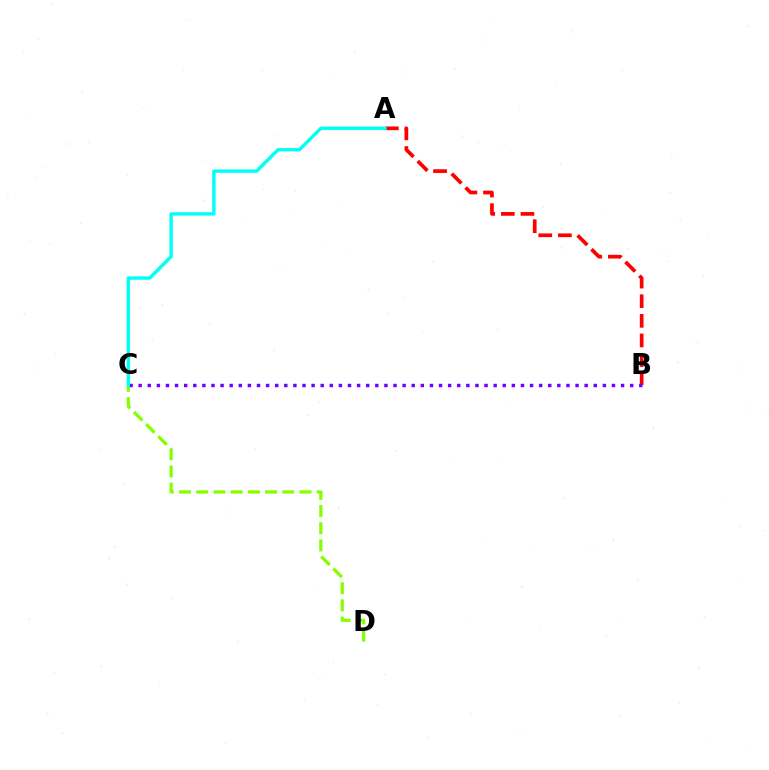{('A', 'B'): [{'color': '#ff0000', 'line_style': 'dashed', 'thickness': 2.66}], ('C', 'D'): [{'color': '#84ff00', 'line_style': 'dashed', 'thickness': 2.34}], ('B', 'C'): [{'color': '#7200ff', 'line_style': 'dotted', 'thickness': 2.47}], ('A', 'C'): [{'color': '#00fff6', 'line_style': 'solid', 'thickness': 2.44}]}